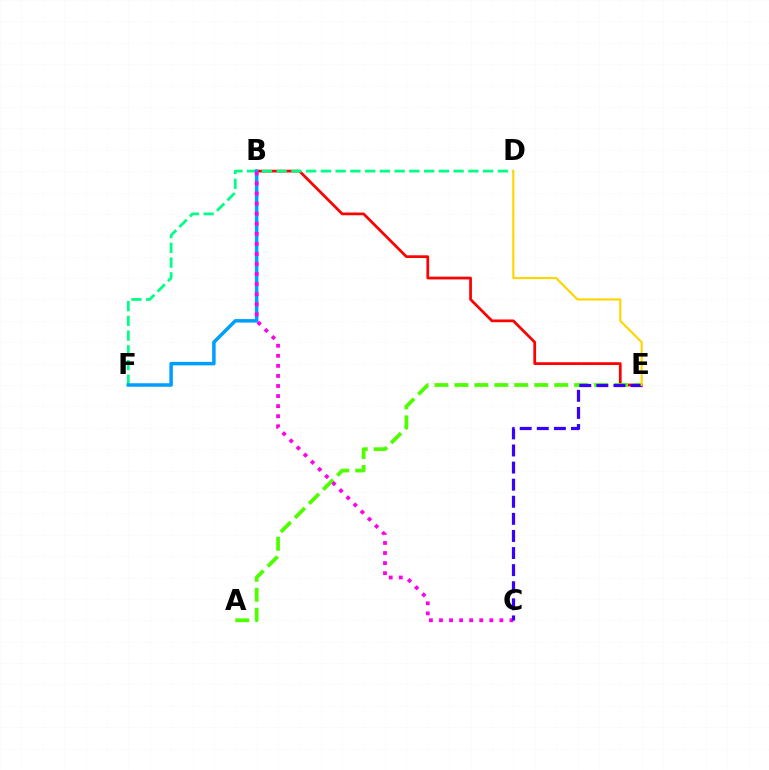{('B', 'E'): [{'color': '#ff0000', 'line_style': 'solid', 'thickness': 1.97}], ('D', 'F'): [{'color': '#00ff86', 'line_style': 'dashed', 'thickness': 2.0}], ('B', 'F'): [{'color': '#009eff', 'line_style': 'solid', 'thickness': 2.52}], ('A', 'E'): [{'color': '#4fff00', 'line_style': 'dashed', 'thickness': 2.71}], ('B', 'C'): [{'color': '#ff00ed', 'line_style': 'dotted', 'thickness': 2.73}], ('C', 'E'): [{'color': '#3700ff', 'line_style': 'dashed', 'thickness': 2.32}], ('D', 'E'): [{'color': '#ffd500', 'line_style': 'solid', 'thickness': 1.54}]}